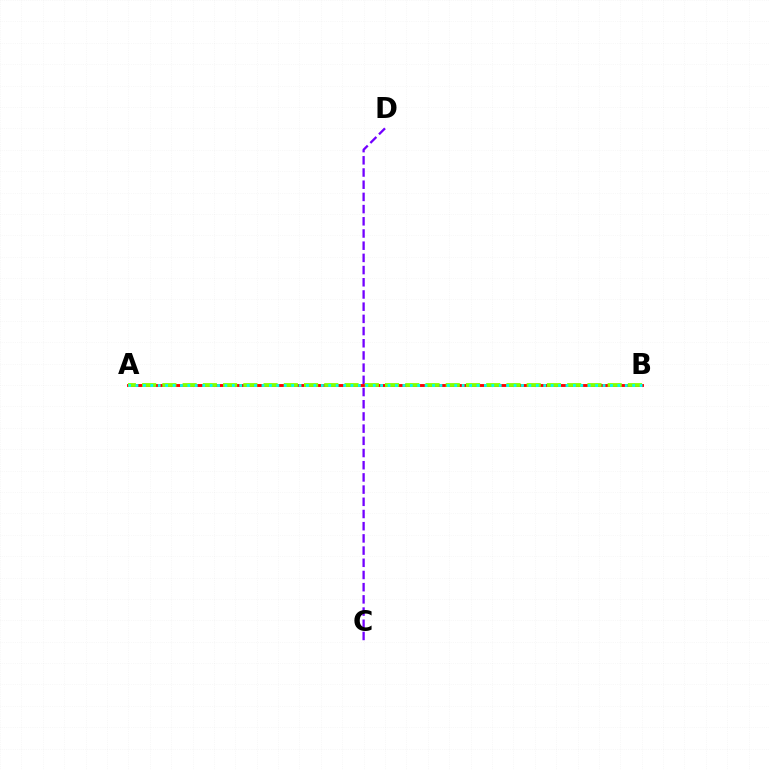{('A', 'B'): [{'color': '#ff0000', 'line_style': 'solid', 'thickness': 2.07}, {'color': '#84ff00', 'line_style': 'dashed', 'thickness': 2.75}, {'color': '#00fff6', 'line_style': 'dotted', 'thickness': 2.01}], ('C', 'D'): [{'color': '#7200ff', 'line_style': 'dashed', 'thickness': 1.66}]}